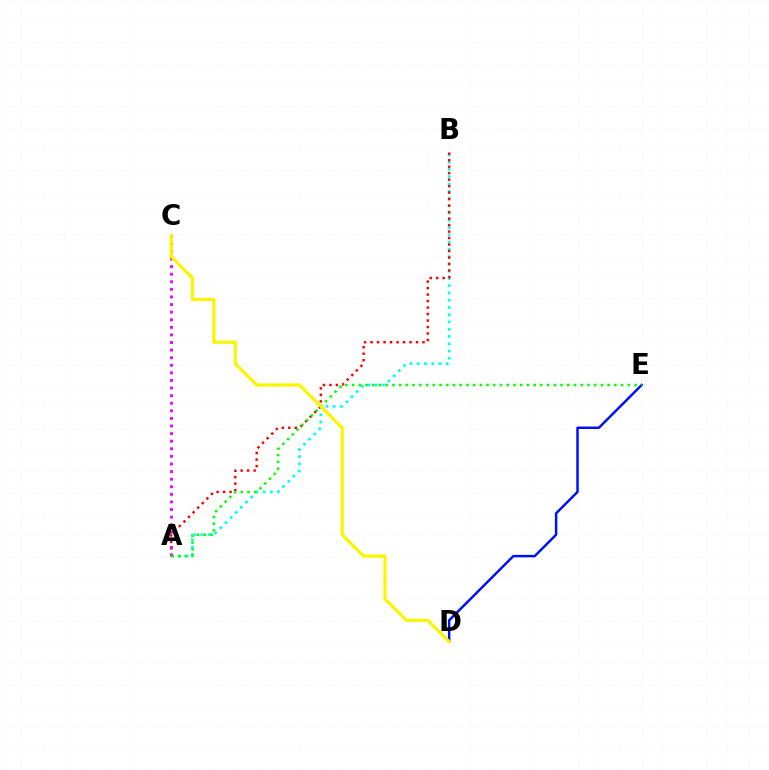{('D', 'E'): [{'color': '#0010ff', 'line_style': 'solid', 'thickness': 1.78}], ('A', 'B'): [{'color': '#00fff6', 'line_style': 'dotted', 'thickness': 1.97}, {'color': '#ff0000', 'line_style': 'dotted', 'thickness': 1.76}], ('A', 'C'): [{'color': '#ee00ff', 'line_style': 'dotted', 'thickness': 2.06}], ('A', 'E'): [{'color': '#08ff00', 'line_style': 'dotted', 'thickness': 1.83}], ('C', 'D'): [{'color': '#fcf500', 'line_style': 'solid', 'thickness': 2.31}]}